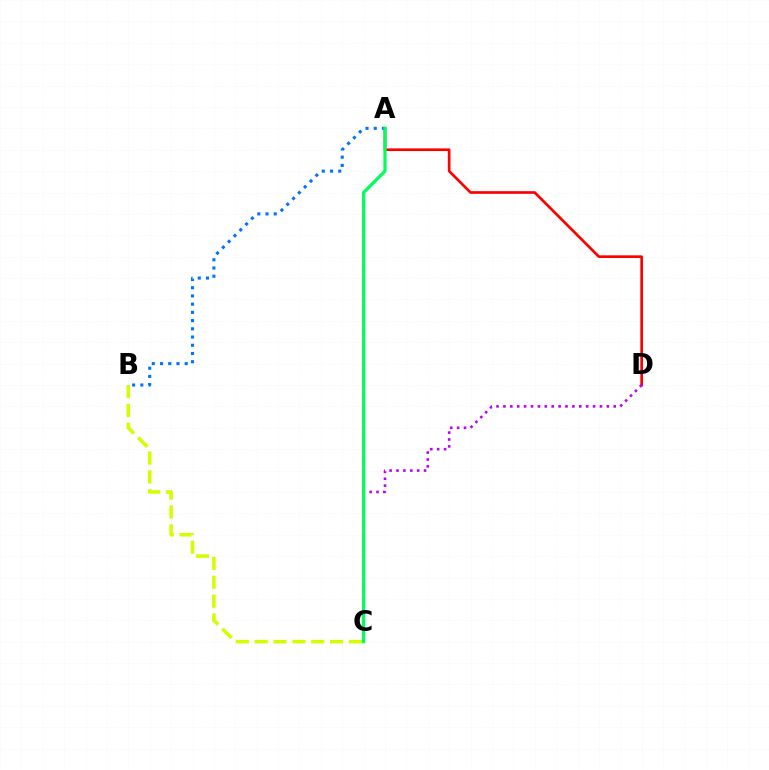{('A', 'D'): [{'color': '#ff0000', 'line_style': 'solid', 'thickness': 1.93}], ('B', 'C'): [{'color': '#d1ff00', 'line_style': 'dashed', 'thickness': 2.56}], ('A', 'B'): [{'color': '#0074ff', 'line_style': 'dotted', 'thickness': 2.23}], ('C', 'D'): [{'color': '#b900ff', 'line_style': 'dotted', 'thickness': 1.87}], ('A', 'C'): [{'color': '#00ff5c', 'line_style': 'solid', 'thickness': 2.31}]}